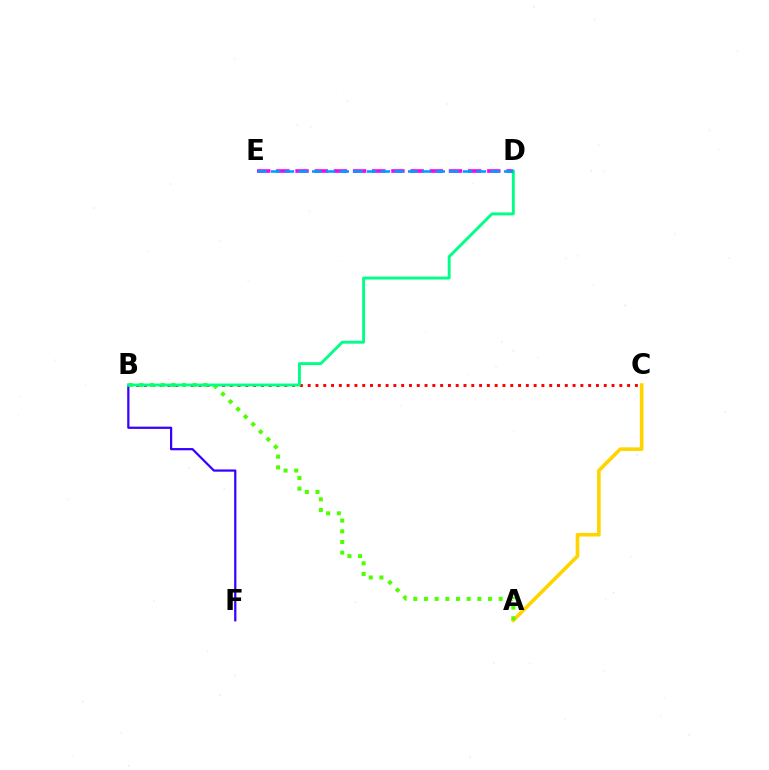{('B', 'F'): [{'color': '#3700ff', 'line_style': 'solid', 'thickness': 1.61}], ('A', 'C'): [{'color': '#ffd500', 'line_style': 'solid', 'thickness': 2.62}], ('D', 'E'): [{'color': '#ff00ed', 'line_style': 'dashed', 'thickness': 2.61}, {'color': '#009eff', 'line_style': 'dashed', 'thickness': 1.86}], ('B', 'C'): [{'color': '#ff0000', 'line_style': 'dotted', 'thickness': 2.12}], ('A', 'B'): [{'color': '#4fff00', 'line_style': 'dotted', 'thickness': 2.9}], ('B', 'D'): [{'color': '#00ff86', 'line_style': 'solid', 'thickness': 2.09}]}